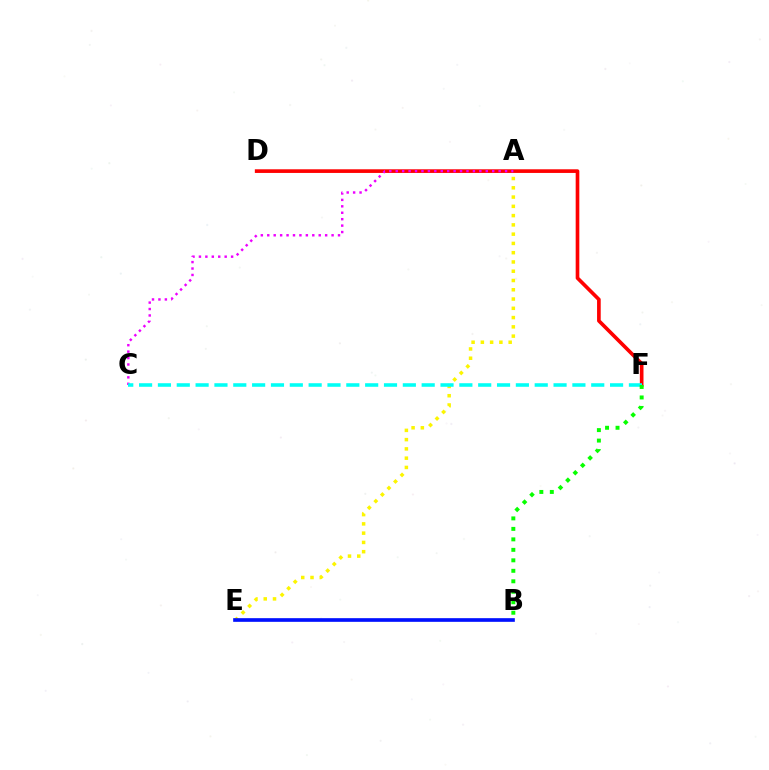{('A', 'E'): [{'color': '#fcf500', 'line_style': 'dotted', 'thickness': 2.52}], ('D', 'F'): [{'color': '#ff0000', 'line_style': 'solid', 'thickness': 2.63}], ('A', 'C'): [{'color': '#ee00ff', 'line_style': 'dotted', 'thickness': 1.75}], ('B', 'E'): [{'color': '#0010ff', 'line_style': 'solid', 'thickness': 2.63}], ('C', 'F'): [{'color': '#00fff6', 'line_style': 'dashed', 'thickness': 2.56}], ('B', 'F'): [{'color': '#08ff00', 'line_style': 'dotted', 'thickness': 2.85}]}